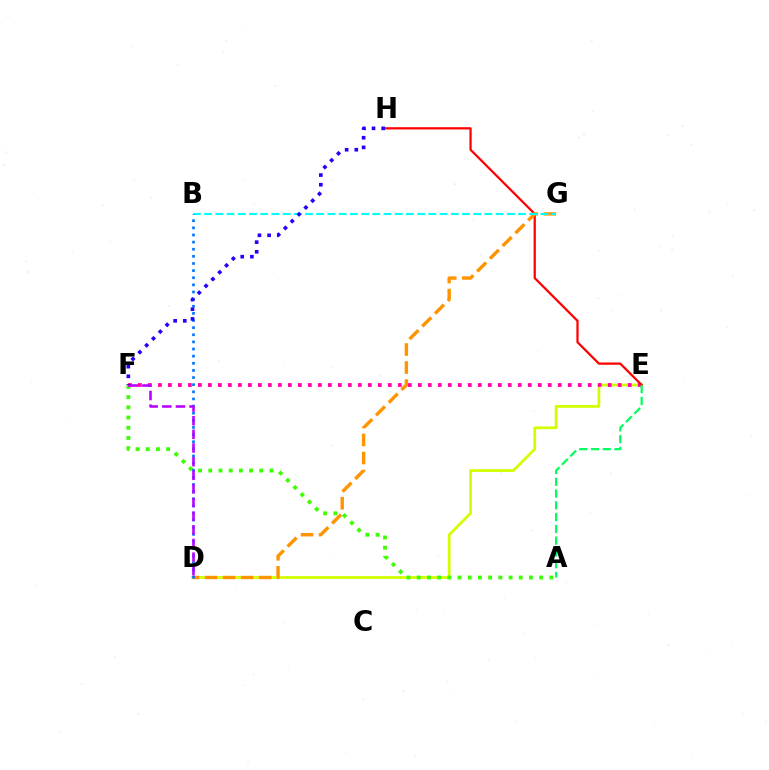{('D', 'E'): [{'color': '#d1ff00', 'line_style': 'solid', 'thickness': 1.98}], ('A', 'F'): [{'color': '#3dff00', 'line_style': 'dotted', 'thickness': 2.77}], ('E', 'F'): [{'color': '#ff00ac', 'line_style': 'dotted', 'thickness': 2.72}], ('E', 'H'): [{'color': '#ff0000', 'line_style': 'solid', 'thickness': 1.62}], ('D', 'G'): [{'color': '#ff9400', 'line_style': 'dashed', 'thickness': 2.45}], ('B', 'G'): [{'color': '#00fff6', 'line_style': 'dashed', 'thickness': 1.52}], ('A', 'E'): [{'color': '#00ff5c', 'line_style': 'dashed', 'thickness': 1.6}], ('B', 'D'): [{'color': '#0074ff', 'line_style': 'dotted', 'thickness': 1.94}], ('D', 'F'): [{'color': '#b900ff', 'line_style': 'dashed', 'thickness': 1.85}], ('F', 'H'): [{'color': '#2500ff', 'line_style': 'dotted', 'thickness': 2.62}]}